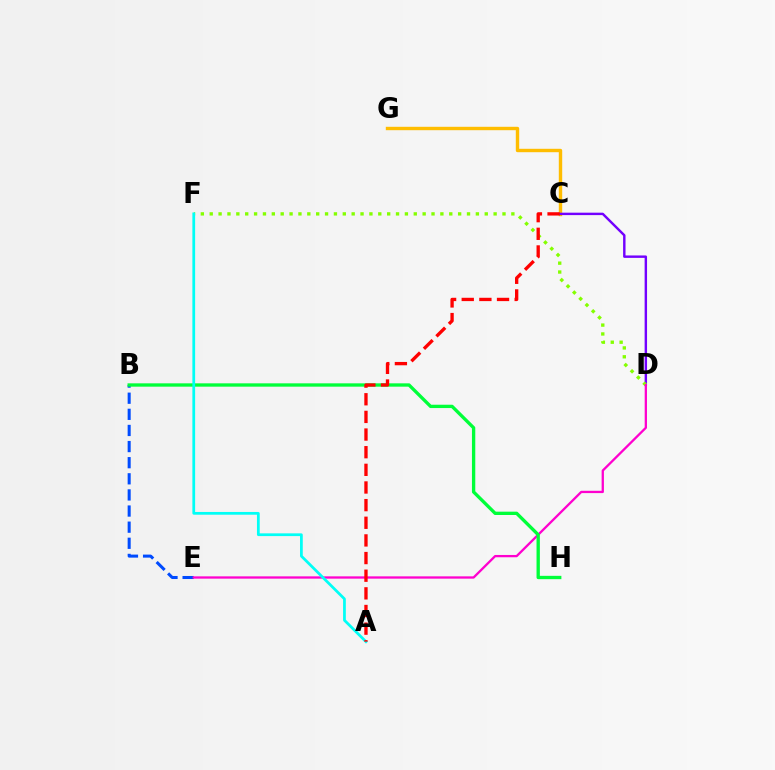{('B', 'E'): [{'color': '#004bff', 'line_style': 'dashed', 'thickness': 2.19}], ('C', 'G'): [{'color': '#ffbd00', 'line_style': 'solid', 'thickness': 2.45}], ('C', 'D'): [{'color': '#7200ff', 'line_style': 'solid', 'thickness': 1.75}], ('D', 'F'): [{'color': '#84ff00', 'line_style': 'dotted', 'thickness': 2.41}], ('D', 'E'): [{'color': '#ff00cf', 'line_style': 'solid', 'thickness': 1.65}], ('B', 'H'): [{'color': '#00ff39', 'line_style': 'solid', 'thickness': 2.4}], ('A', 'F'): [{'color': '#00fff6', 'line_style': 'solid', 'thickness': 1.98}], ('A', 'C'): [{'color': '#ff0000', 'line_style': 'dashed', 'thickness': 2.4}]}